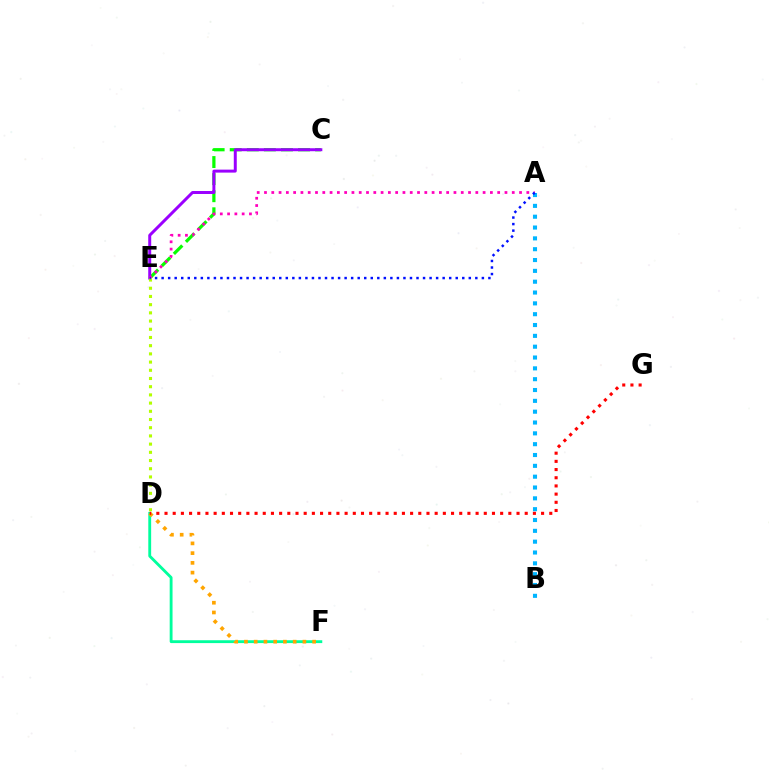{('A', 'B'): [{'color': '#00b5ff', 'line_style': 'dotted', 'thickness': 2.94}], ('C', 'E'): [{'color': '#08ff00', 'line_style': 'dashed', 'thickness': 2.32}, {'color': '#9b00ff', 'line_style': 'solid', 'thickness': 2.14}], ('D', 'F'): [{'color': '#00ff9d', 'line_style': 'solid', 'thickness': 2.05}, {'color': '#ffa500', 'line_style': 'dotted', 'thickness': 2.65}], ('A', 'E'): [{'color': '#ff00bd', 'line_style': 'dotted', 'thickness': 1.98}, {'color': '#0010ff', 'line_style': 'dotted', 'thickness': 1.78}], ('D', 'E'): [{'color': '#b3ff00', 'line_style': 'dotted', 'thickness': 2.23}], ('D', 'G'): [{'color': '#ff0000', 'line_style': 'dotted', 'thickness': 2.22}]}